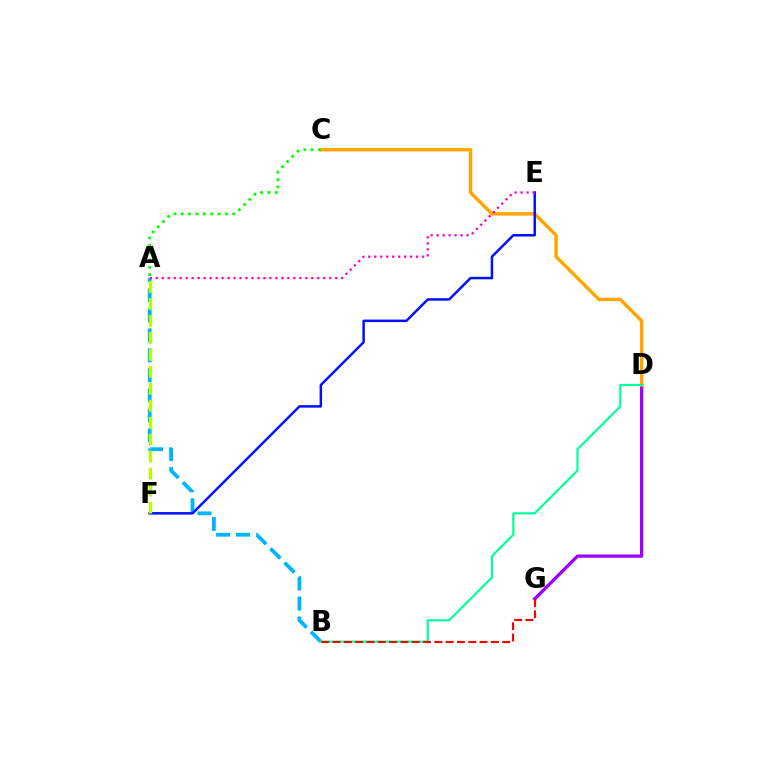{('D', 'G'): [{'color': '#9b00ff', 'line_style': 'solid', 'thickness': 2.37}], ('A', 'B'): [{'color': '#00b5ff', 'line_style': 'dashed', 'thickness': 2.72}], ('C', 'D'): [{'color': '#ffa500', 'line_style': 'solid', 'thickness': 2.47}], ('E', 'F'): [{'color': '#0010ff', 'line_style': 'solid', 'thickness': 1.79}], ('B', 'D'): [{'color': '#00ff9d', 'line_style': 'solid', 'thickness': 1.56}], ('A', 'F'): [{'color': '#b3ff00', 'line_style': 'dashed', 'thickness': 2.31}], ('A', 'C'): [{'color': '#08ff00', 'line_style': 'dotted', 'thickness': 2.0}], ('A', 'E'): [{'color': '#ff00bd', 'line_style': 'dotted', 'thickness': 1.63}], ('B', 'G'): [{'color': '#ff0000', 'line_style': 'dashed', 'thickness': 1.54}]}